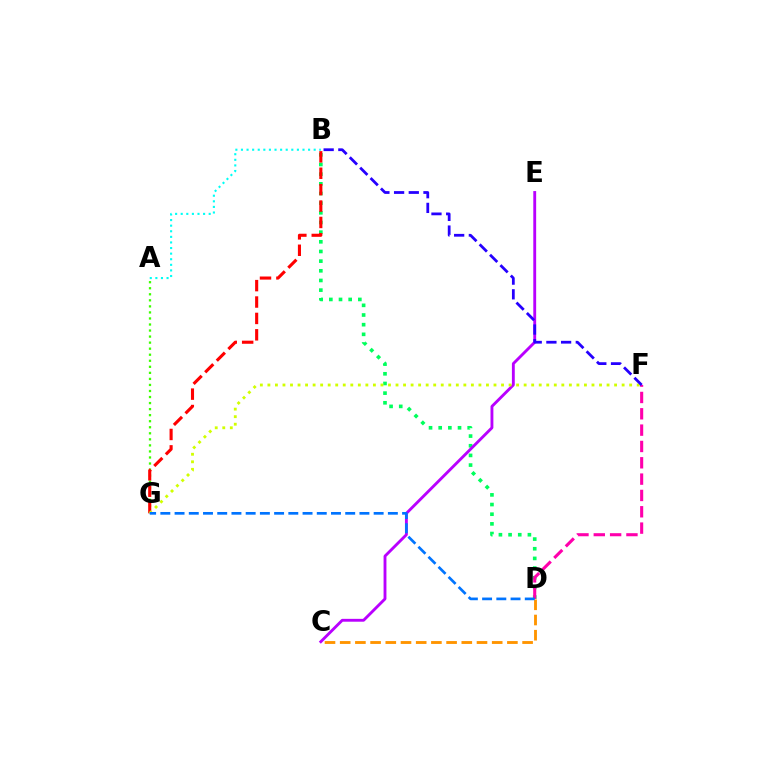{('A', 'G'): [{'color': '#3dff00', 'line_style': 'dotted', 'thickness': 1.64}], ('C', 'D'): [{'color': '#ff9400', 'line_style': 'dashed', 'thickness': 2.06}], ('B', 'D'): [{'color': '#00ff5c', 'line_style': 'dotted', 'thickness': 2.63}], ('C', 'E'): [{'color': '#b900ff', 'line_style': 'solid', 'thickness': 2.06}], ('D', 'F'): [{'color': '#ff00ac', 'line_style': 'dashed', 'thickness': 2.22}], ('B', 'G'): [{'color': '#ff0000', 'line_style': 'dashed', 'thickness': 2.23}], ('F', 'G'): [{'color': '#d1ff00', 'line_style': 'dotted', 'thickness': 2.05}], ('D', 'G'): [{'color': '#0074ff', 'line_style': 'dashed', 'thickness': 1.93}], ('B', 'F'): [{'color': '#2500ff', 'line_style': 'dashed', 'thickness': 2.0}], ('A', 'B'): [{'color': '#00fff6', 'line_style': 'dotted', 'thickness': 1.52}]}